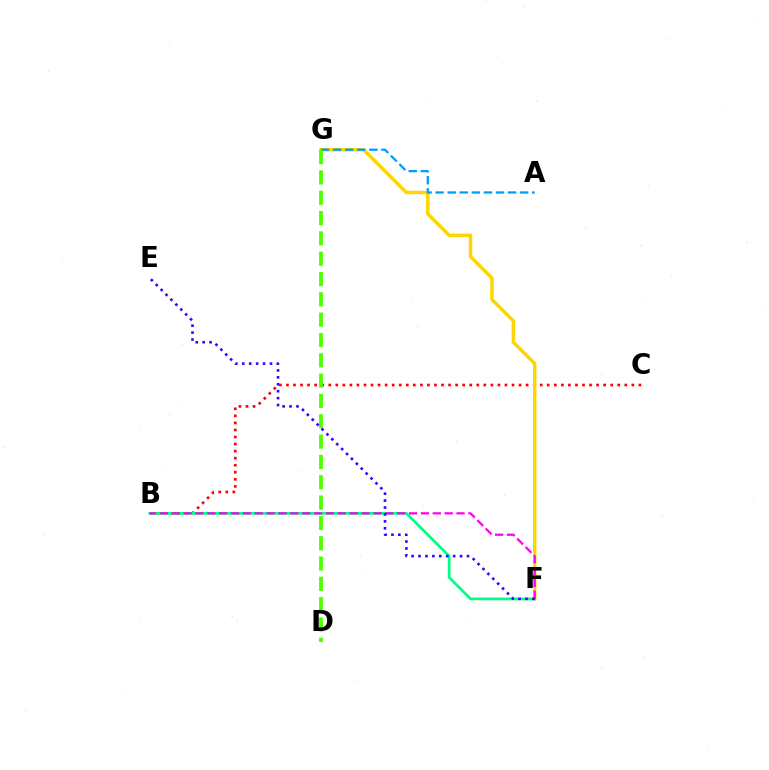{('B', 'C'): [{'color': '#ff0000', 'line_style': 'dotted', 'thickness': 1.92}], ('F', 'G'): [{'color': '#ffd500', 'line_style': 'solid', 'thickness': 2.48}], ('A', 'G'): [{'color': '#009eff', 'line_style': 'dashed', 'thickness': 1.64}], ('B', 'F'): [{'color': '#00ff86', 'line_style': 'solid', 'thickness': 1.96}, {'color': '#ff00ed', 'line_style': 'dashed', 'thickness': 1.61}], ('D', 'G'): [{'color': '#4fff00', 'line_style': 'dashed', 'thickness': 2.76}], ('E', 'F'): [{'color': '#3700ff', 'line_style': 'dotted', 'thickness': 1.88}]}